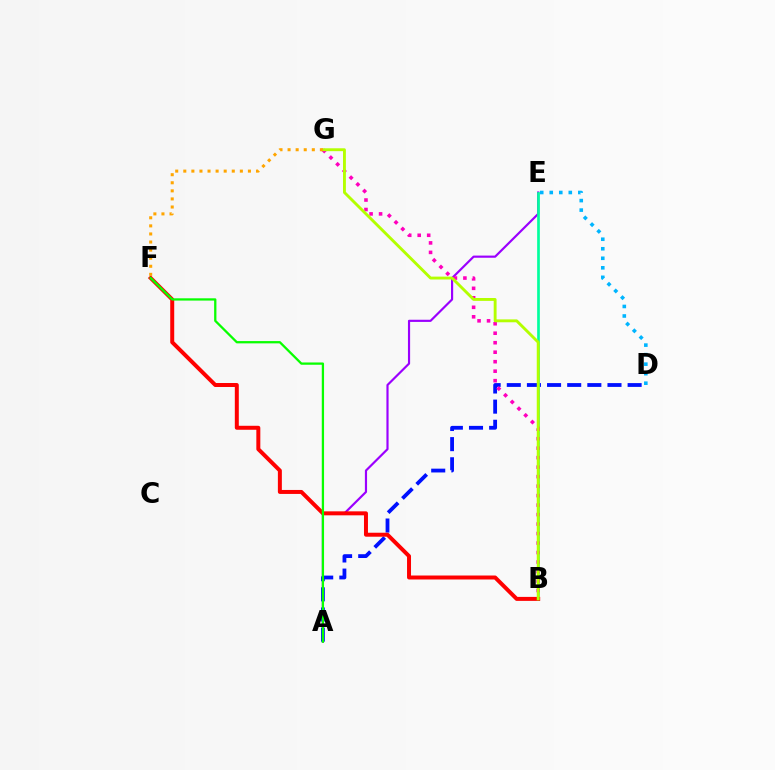{('A', 'E'): [{'color': '#9b00ff', 'line_style': 'solid', 'thickness': 1.56}], ('D', 'E'): [{'color': '#00b5ff', 'line_style': 'dotted', 'thickness': 2.59}], ('A', 'D'): [{'color': '#0010ff', 'line_style': 'dashed', 'thickness': 2.74}], ('B', 'E'): [{'color': '#00ff9d', 'line_style': 'solid', 'thickness': 1.93}], ('B', 'G'): [{'color': '#ff00bd', 'line_style': 'dotted', 'thickness': 2.58}, {'color': '#b3ff00', 'line_style': 'solid', 'thickness': 2.07}], ('B', 'F'): [{'color': '#ff0000', 'line_style': 'solid', 'thickness': 2.86}], ('A', 'F'): [{'color': '#08ff00', 'line_style': 'solid', 'thickness': 1.64}], ('F', 'G'): [{'color': '#ffa500', 'line_style': 'dotted', 'thickness': 2.19}]}